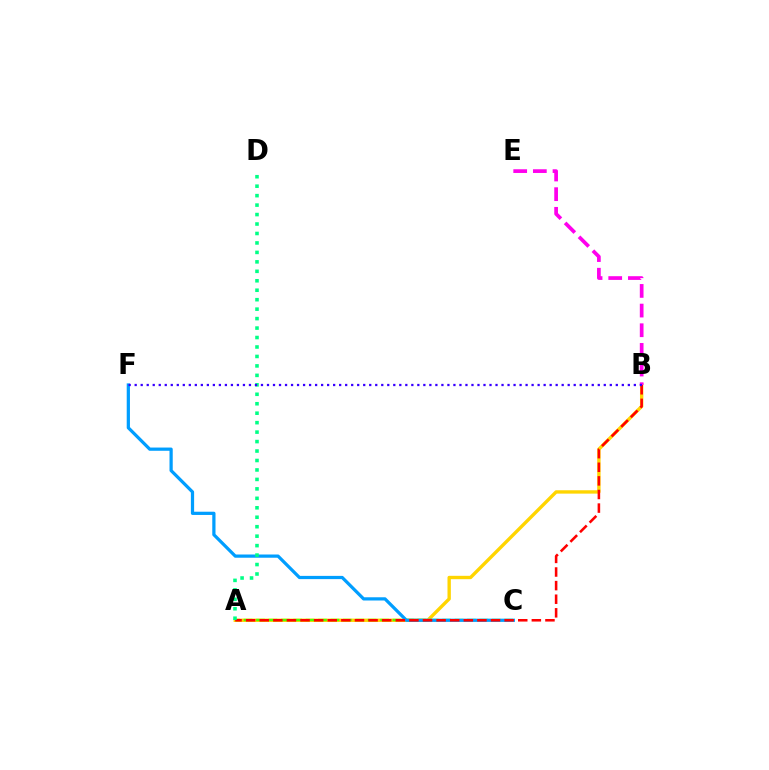{('A', 'B'): [{'color': '#ffd500', 'line_style': 'solid', 'thickness': 2.42}, {'color': '#ff0000', 'line_style': 'dashed', 'thickness': 1.85}], ('A', 'C'): [{'color': '#4fff00', 'line_style': 'dashed', 'thickness': 1.69}], ('C', 'F'): [{'color': '#009eff', 'line_style': 'solid', 'thickness': 2.33}], ('B', 'E'): [{'color': '#ff00ed', 'line_style': 'dashed', 'thickness': 2.67}], ('A', 'D'): [{'color': '#00ff86', 'line_style': 'dotted', 'thickness': 2.57}], ('B', 'F'): [{'color': '#3700ff', 'line_style': 'dotted', 'thickness': 1.63}]}